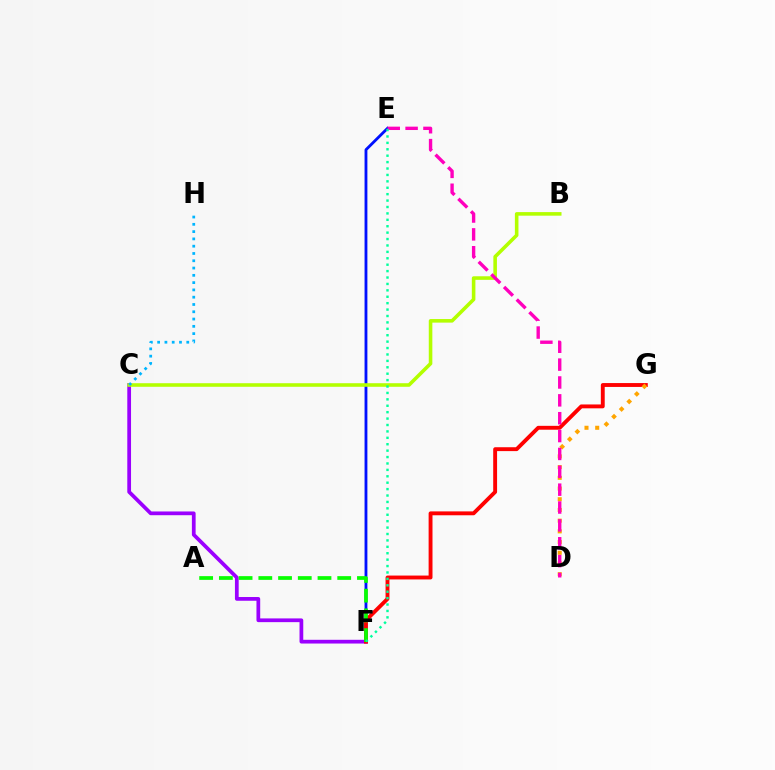{('E', 'F'): [{'color': '#0010ff', 'line_style': 'solid', 'thickness': 2.04}, {'color': '#00ff9d', 'line_style': 'dotted', 'thickness': 1.74}], ('C', 'F'): [{'color': '#9b00ff', 'line_style': 'solid', 'thickness': 2.69}], ('B', 'C'): [{'color': '#b3ff00', 'line_style': 'solid', 'thickness': 2.57}], ('F', 'G'): [{'color': '#ff0000', 'line_style': 'solid', 'thickness': 2.79}], ('A', 'F'): [{'color': '#08ff00', 'line_style': 'dashed', 'thickness': 2.68}], ('D', 'G'): [{'color': '#ffa500', 'line_style': 'dotted', 'thickness': 2.91}], ('D', 'E'): [{'color': '#ff00bd', 'line_style': 'dashed', 'thickness': 2.43}], ('C', 'H'): [{'color': '#00b5ff', 'line_style': 'dotted', 'thickness': 1.98}]}